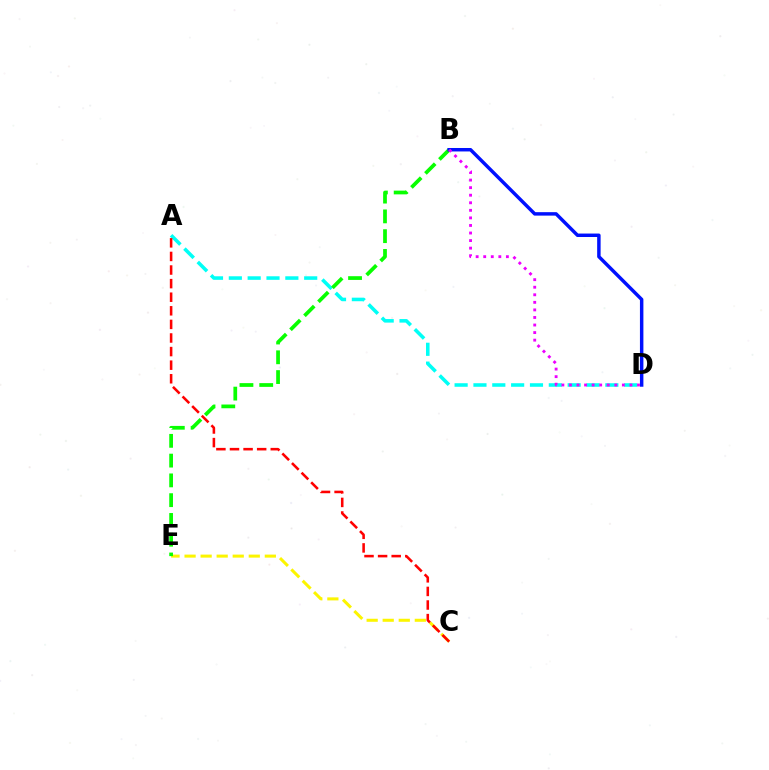{('C', 'E'): [{'color': '#fcf500', 'line_style': 'dashed', 'thickness': 2.18}], ('A', 'D'): [{'color': '#00fff6', 'line_style': 'dashed', 'thickness': 2.56}], ('A', 'C'): [{'color': '#ff0000', 'line_style': 'dashed', 'thickness': 1.85}], ('B', 'E'): [{'color': '#08ff00', 'line_style': 'dashed', 'thickness': 2.69}], ('B', 'D'): [{'color': '#0010ff', 'line_style': 'solid', 'thickness': 2.49}, {'color': '#ee00ff', 'line_style': 'dotted', 'thickness': 2.05}]}